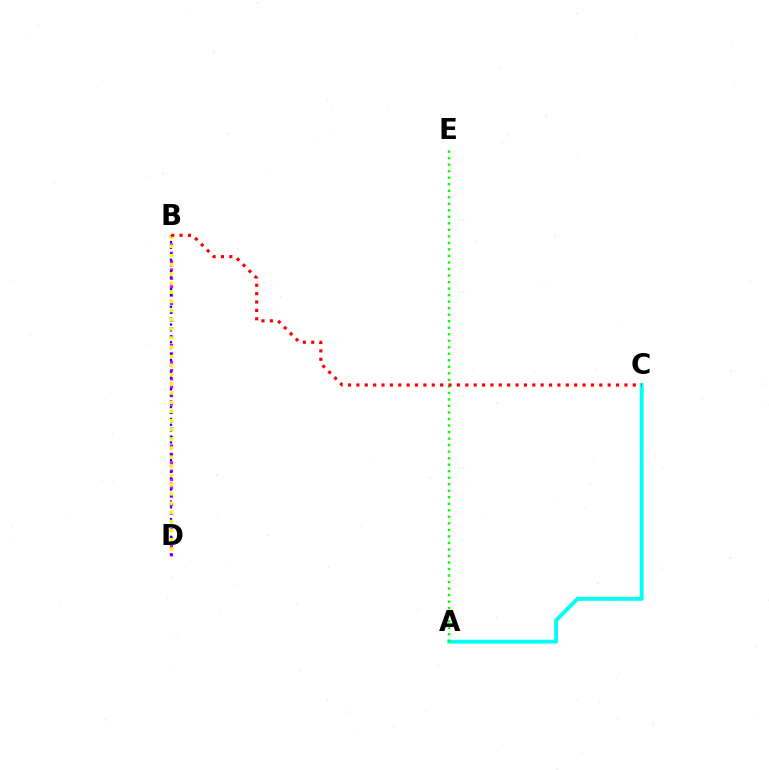{('A', 'C'): [{'color': '#00fff6', 'line_style': 'solid', 'thickness': 2.77}], ('B', 'D'): [{'color': '#ee00ff', 'line_style': 'dotted', 'thickness': 2.28}, {'color': '#0010ff', 'line_style': 'dotted', 'thickness': 1.6}, {'color': '#fcf500', 'line_style': 'dotted', 'thickness': 2.49}], ('A', 'E'): [{'color': '#08ff00', 'line_style': 'dotted', 'thickness': 1.77}], ('B', 'C'): [{'color': '#ff0000', 'line_style': 'dotted', 'thickness': 2.28}]}